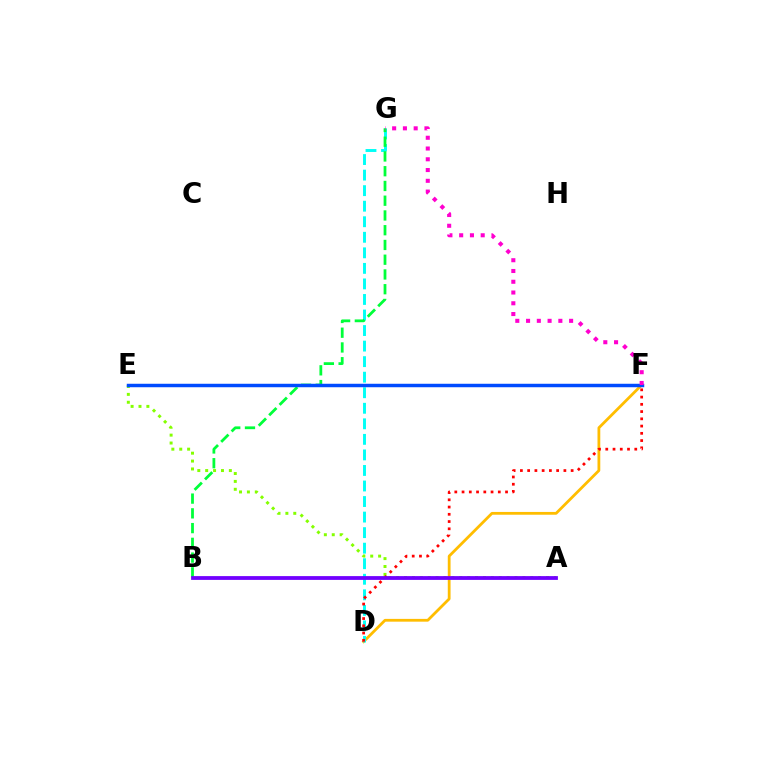{('A', 'E'): [{'color': '#84ff00', 'line_style': 'dotted', 'thickness': 2.14}], ('D', 'F'): [{'color': '#ffbd00', 'line_style': 'solid', 'thickness': 2.0}, {'color': '#ff0000', 'line_style': 'dotted', 'thickness': 1.97}], ('D', 'G'): [{'color': '#00fff6', 'line_style': 'dashed', 'thickness': 2.11}], ('B', 'G'): [{'color': '#00ff39', 'line_style': 'dashed', 'thickness': 2.0}], ('E', 'F'): [{'color': '#004bff', 'line_style': 'solid', 'thickness': 2.5}], ('F', 'G'): [{'color': '#ff00cf', 'line_style': 'dotted', 'thickness': 2.92}], ('A', 'B'): [{'color': '#7200ff', 'line_style': 'solid', 'thickness': 2.73}]}